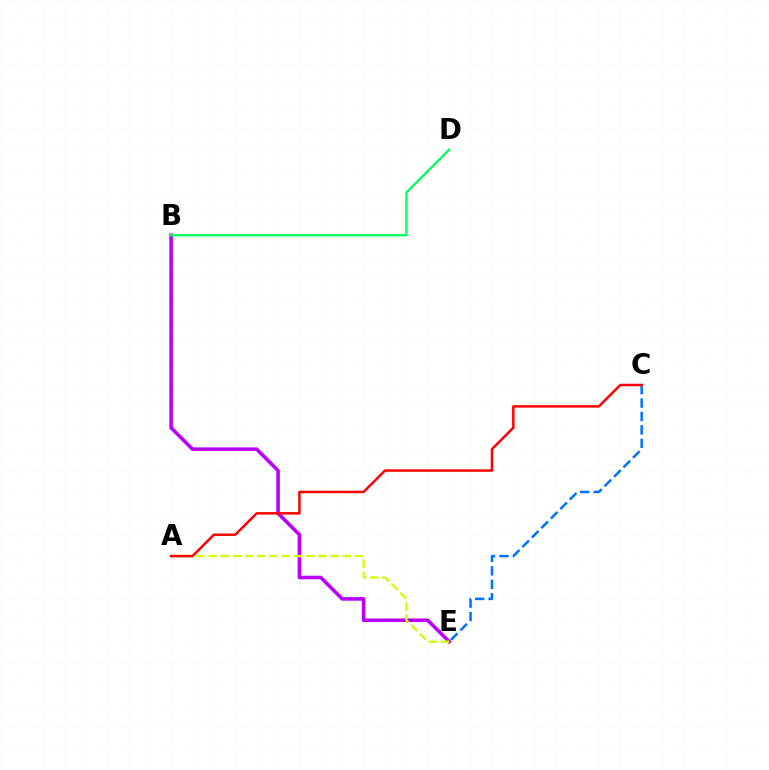{('B', 'E'): [{'color': '#b900ff', 'line_style': 'solid', 'thickness': 2.58}], ('A', 'E'): [{'color': '#d1ff00', 'line_style': 'dashed', 'thickness': 1.66}], ('B', 'D'): [{'color': '#00ff5c', 'line_style': 'solid', 'thickness': 1.66}], ('C', 'E'): [{'color': '#0074ff', 'line_style': 'dashed', 'thickness': 1.82}], ('A', 'C'): [{'color': '#ff0000', 'line_style': 'solid', 'thickness': 1.79}]}